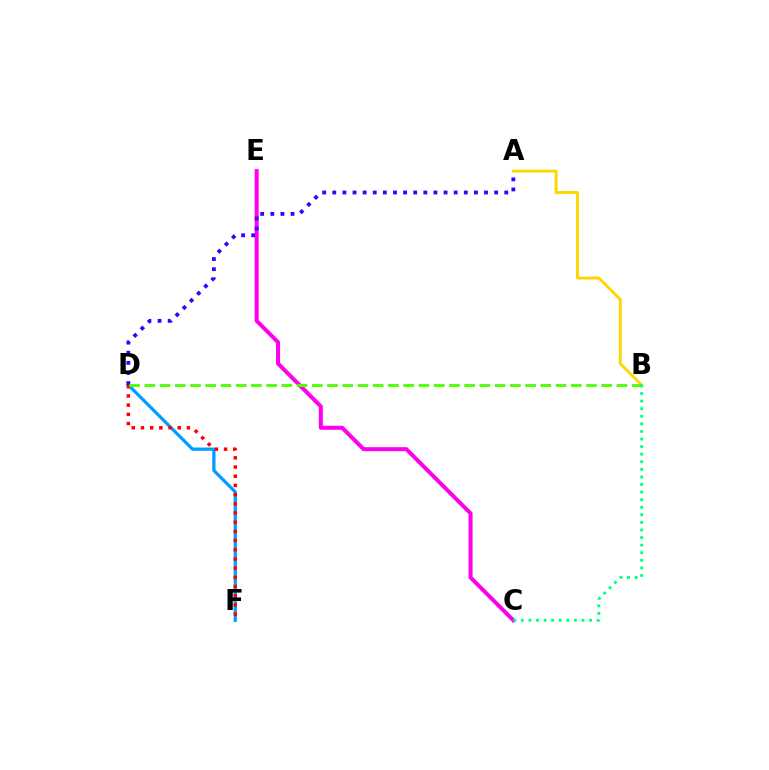{('A', 'B'): [{'color': '#ffd500', 'line_style': 'solid', 'thickness': 2.09}], ('D', 'F'): [{'color': '#009eff', 'line_style': 'solid', 'thickness': 2.34}, {'color': '#ff0000', 'line_style': 'dotted', 'thickness': 2.5}], ('C', 'E'): [{'color': '#ff00ed', 'line_style': 'solid', 'thickness': 2.89}], ('A', 'D'): [{'color': '#3700ff', 'line_style': 'dotted', 'thickness': 2.75}], ('B', 'D'): [{'color': '#4fff00', 'line_style': 'dashed', 'thickness': 2.07}], ('B', 'C'): [{'color': '#00ff86', 'line_style': 'dotted', 'thickness': 2.06}]}